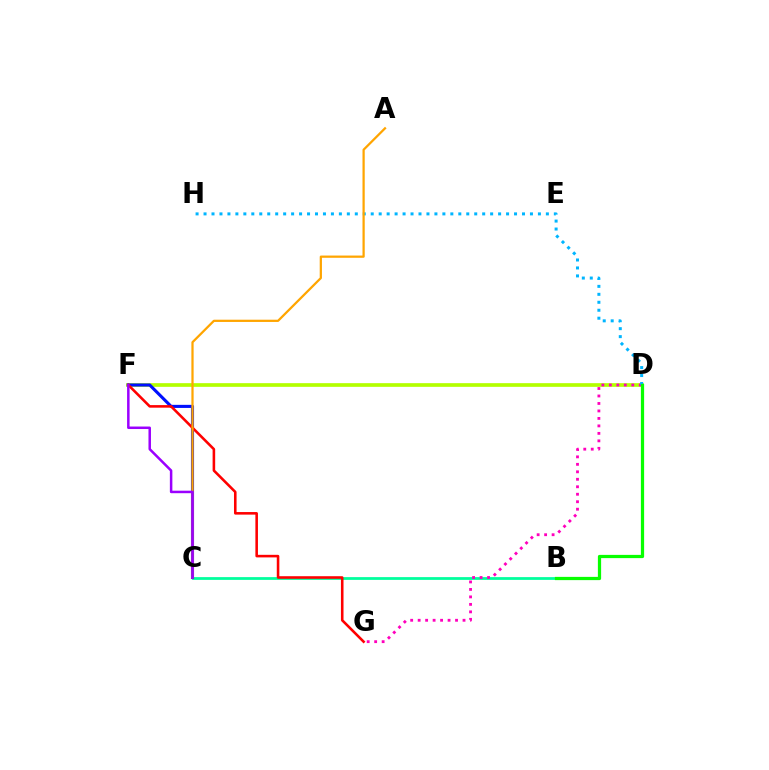{('D', 'F'): [{'color': '#b3ff00', 'line_style': 'solid', 'thickness': 2.65}], ('B', 'C'): [{'color': '#00ff9d', 'line_style': 'solid', 'thickness': 1.99}], ('C', 'F'): [{'color': '#0010ff', 'line_style': 'solid', 'thickness': 2.23}, {'color': '#9b00ff', 'line_style': 'solid', 'thickness': 1.8}], ('D', 'G'): [{'color': '#ff00bd', 'line_style': 'dotted', 'thickness': 2.03}], ('F', 'G'): [{'color': '#ff0000', 'line_style': 'solid', 'thickness': 1.85}], ('D', 'H'): [{'color': '#00b5ff', 'line_style': 'dotted', 'thickness': 2.16}], ('B', 'D'): [{'color': '#08ff00', 'line_style': 'solid', 'thickness': 2.33}], ('A', 'C'): [{'color': '#ffa500', 'line_style': 'solid', 'thickness': 1.61}]}